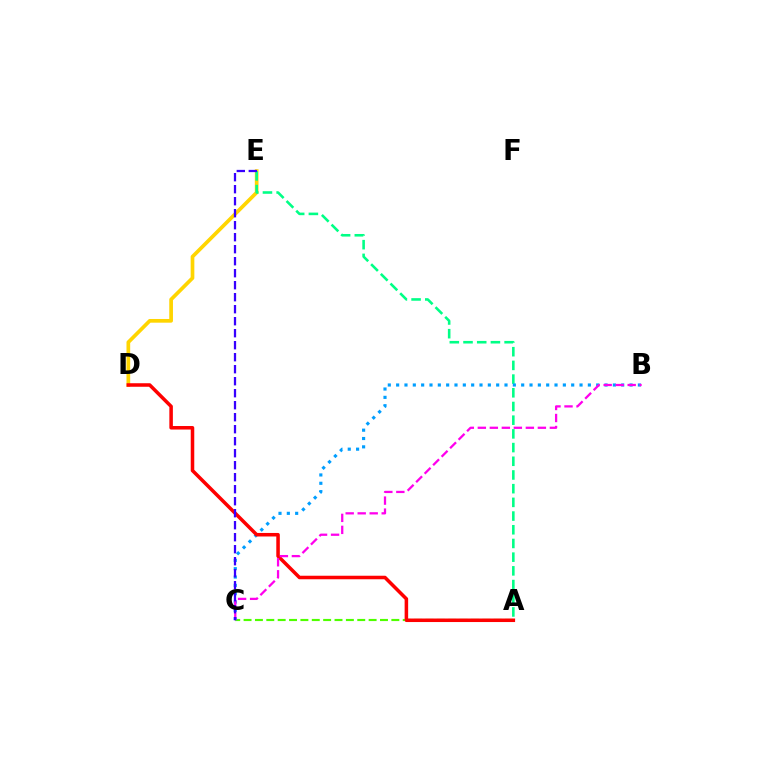{('D', 'E'): [{'color': '#ffd500', 'line_style': 'solid', 'thickness': 2.66}], ('A', 'E'): [{'color': '#00ff86', 'line_style': 'dashed', 'thickness': 1.86}], ('A', 'C'): [{'color': '#4fff00', 'line_style': 'dashed', 'thickness': 1.54}], ('B', 'C'): [{'color': '#009eff', 'line_style': 'dotted', 'thickness': 2.26}, {'color': '#ff00ed', 'line_style': 'dashed', 'thickness': 1.63}], ('A', 'D'): [{'color': '#ff0000', 'line_style': 'solid', 'thickness': 2.54}], ('C', 'E'): [{'color': '#3700ff', 'line_style': 'dashed', 'thickness': 1.63}]}